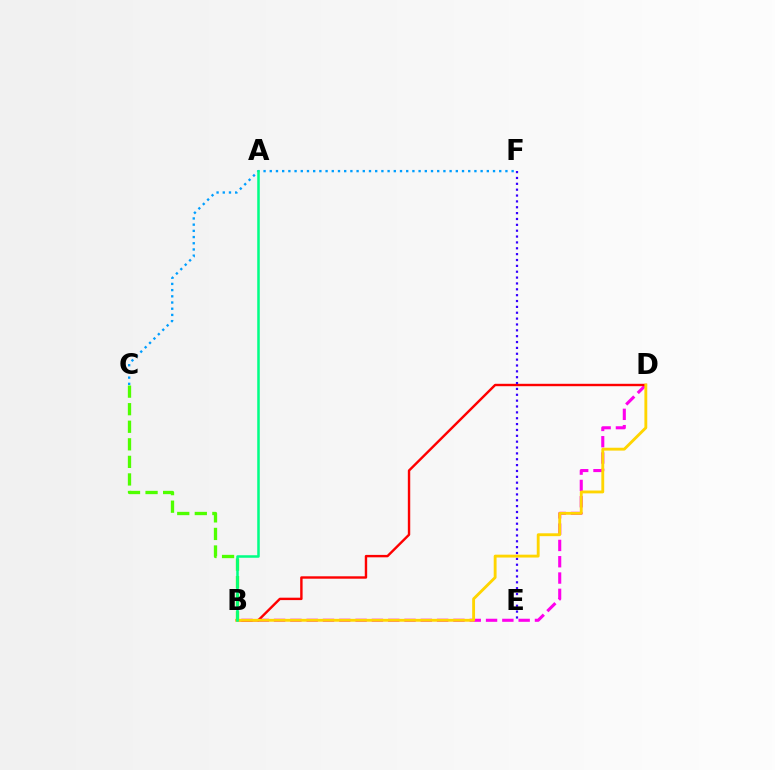{('B', 'D'): [{'color': '#ff00ed', 'line_style': 'dashed', 'thickness': 2.22}, {'color': '#ff0000', 'line_style': 'solid', 'thickness': 1.73}, {'color': '#ffd500', 'line_style': 'solid', 'thickness': 2.06}], ('E', 'F'): [{'color': '#3700ff', 'line_style': 'dotted', 'thickness': 1.59}], ('C', 'F'): [{'color': '#009eff', 'line_style': 'dotted', 'thickness': 1.68}], ('B', 'C'): [{'color': '#4fff00', 'line_style': 'dashed', 'thickness': 2.39}], ('A', 'B'): [{'color': '#00ff86', 'line_style': 'solid', 'thickness': 1.82}]}